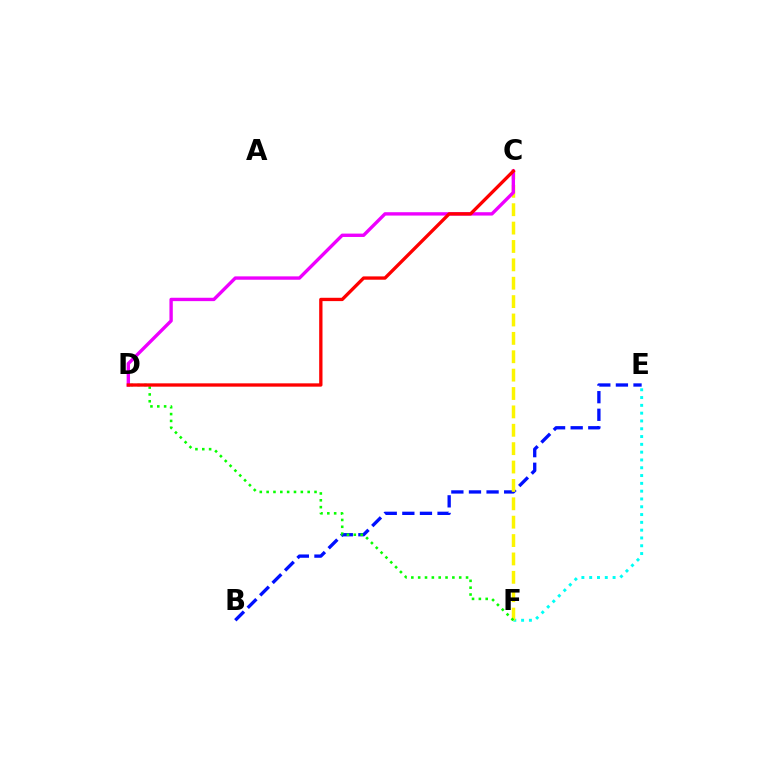{('B', 'E'): [{'color': '#0010ff', 'line_style': 'dashed', 'thickness': 2.39}], ('E', 'F'): [{'color': '#00fff6', 'line_style': 'dotted', 'thickness': 2.12}], ('C', 'F'): [{'color': '#fcf500', 'line_style': 'dashed', 'thickness': 2.5}], ('C', 'D'): [{'color': '#ee00ff', 'line_style': 'solid', 'thickness': 2.42}, {'color': '#ff0000', 'line_style': 'solid', 'thickness': 2.39}], ('D', 'F'): [{'color': '#08ff00', 'line_style': 'dotted', 'thickness': 1.86}]}